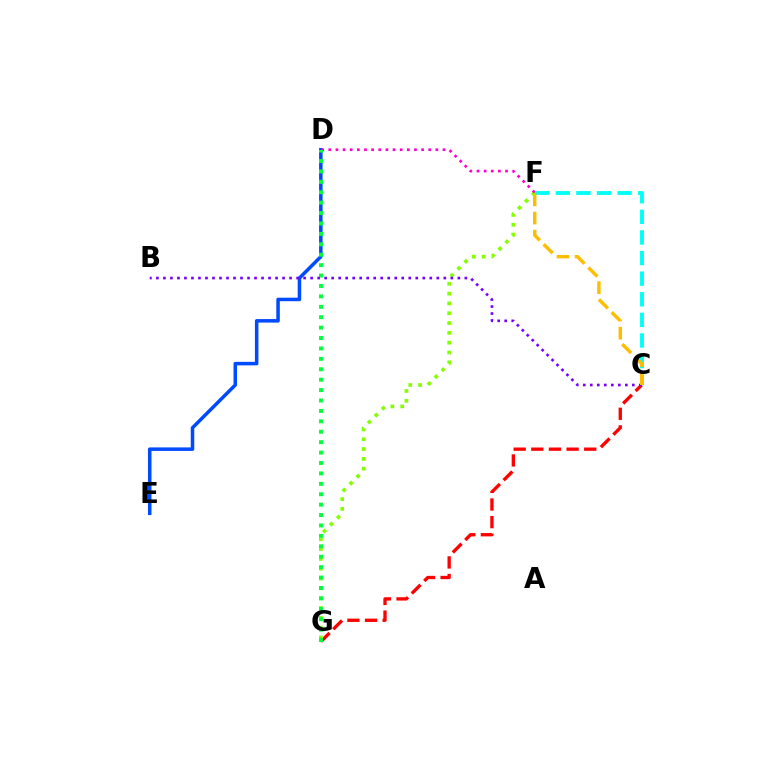{('D', 'E'): [{'color': '#004bff', 'line_style': 'solid', 'thickness': 2.53}], ('C', 'G'): [{'color': '#ff0000', 'line_style': 'dashed', 'thickness': 2.4}], ('F', 'G'): [{'color': '#84ff00', 'line_style': 'dotted', 'thickness': 2.67}], ('D', 'F'): [{'color': '#ff00cf', 'line_style': 'dotted', 'thickness': 1.94}], ('D', 'G'): [{'color': '#00ff39', 'line_style': 'dotted', 'thickness': 2.83}], ('C', 'F'): [{'color': '#00fff6', 'line_style': 'dashed', 'thickness': 2.8}, {'color': '#ffbd00', 'line_style': 'dashed', 'thickness': 2.46}], ('B', 'C'): [{'color': '#7200ff', 'line_style': 'dotted', 'thickness': 1.9}]}